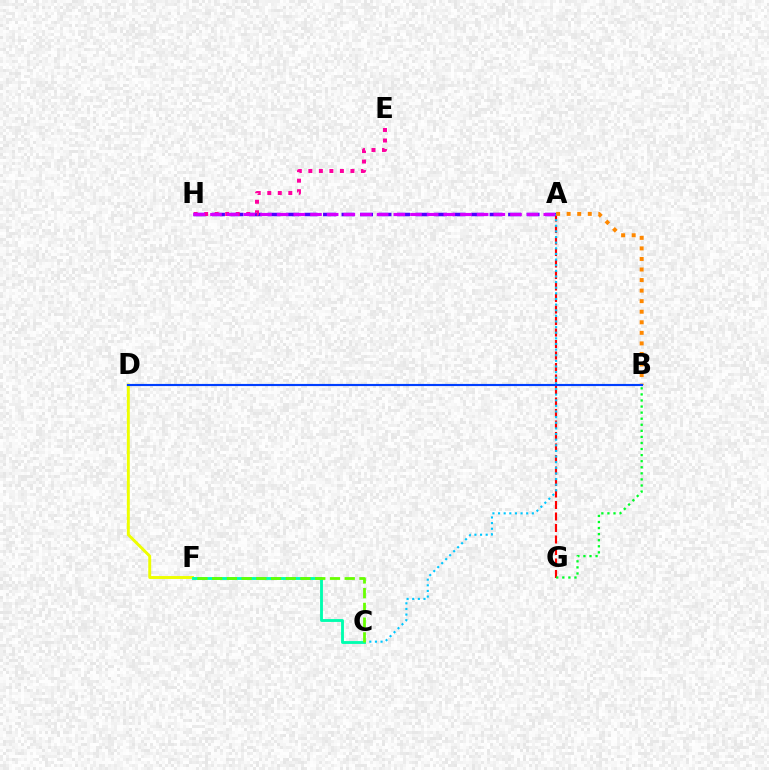{('A', 'G'): [{'color': '#ff0000', 'line_style': 'dashed', 'thickness': 1.56}], ('A', 'H'): [{'color': '#4f00ff', 'line_style': 'dashed', 'thickness': 2.51}, {'color': '#d600ff', 'line_style': 'dashed', 'thickness': 2.26}], ('A', 'C'): [{'color': '#00c7ff', 'line_style': 'dotted', 'thickness': 1.53}], ('A', 'B'): [{'color': '#ff8800', 'line_style': 'dotted', 'thickness': 2.87}], ('D', 'F'): [{'color': '#eeff00', 'line_style': 'solid', 'thickness': 2.1}], ('E', 'H'): [{'color': '#ff00a0', 'line_style': 'dotted', 'thickness': 2.86}], ('B', 'D'): [{'color': '#003fff', 'line_style': 'solid', 'thickness': 1.55}], ('B', 'G'): [{'color': '#00ff27', 'line_style': 'dotted', 'thickness': 1.65}], ('C', 'F'): [{'color': '#00ffaf', 'line_style': 'solid', 'thickness': 2.06}, {'color': '#66ff00', 'line_style': 'dashed', 'thickness': 2.0}]}